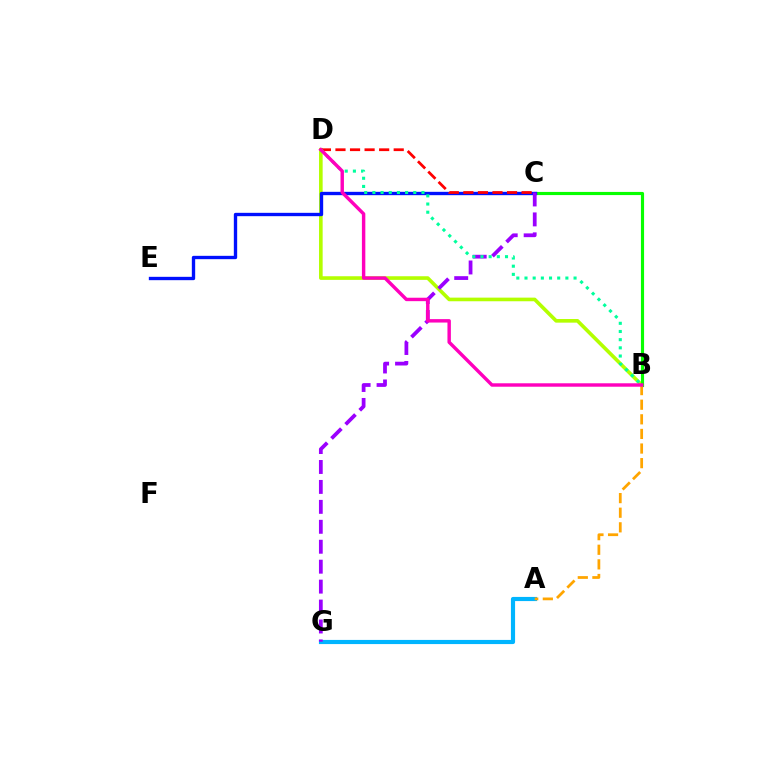{('B', 'D'): [{'color': '#b3ff00', 'line_style': 'solid', 'thickness': 2.61}, {'color': '#00ff9d', 'line_style': 'dotted', 'thickness': 2.22}, {'color': '#ff00bd', 'line_style': 'solid', 'thickness': 2.47}], ('B', 'C'): [{'color': '#08ff00', 'line_style': 'solid', 'thickness': 2.27}], ('A', 'G'): [{'color': '#00b5ff', 'line_style': 'solid', 'thickness': 2.99}], ('C', 'E'): [{'color': '#0010ff', 'line_style': 'solid', 'thickness': 2.41}], ('C', 'G'): [{'color': '#9b00ff', 'line_style': 'dashed', 'thickness': 2.71}], ('C', 'D'): [{'color': '#ff0000', 'line_style': 'dashed', 'thickness': 1.98}], ('A', 'B'): [{'color': '#ffa500', 'line_style': 'dashed', 'thickness': 1.98}]}